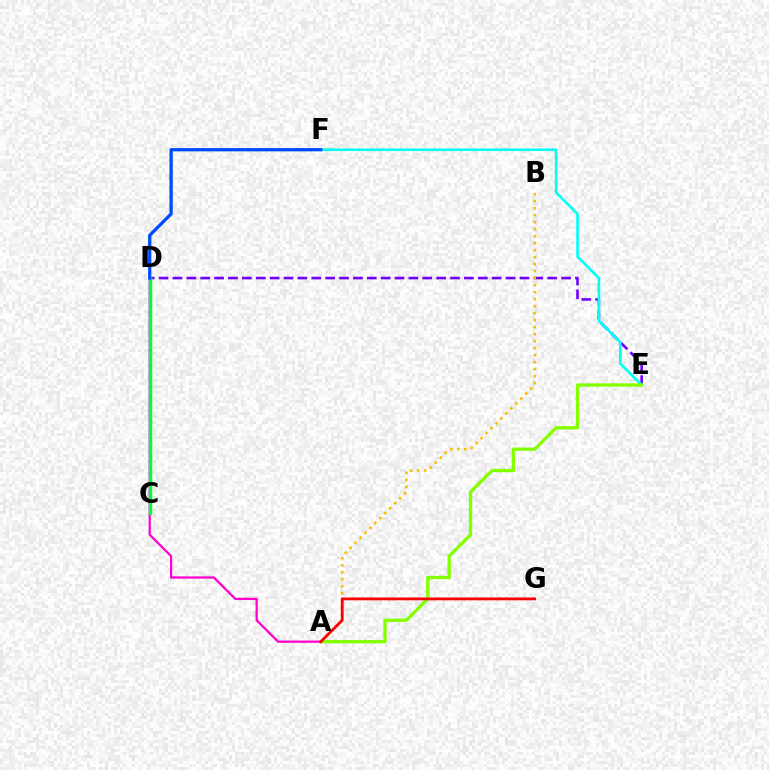{('D', 'E'): [{'color': '#7200ff', 'line_style': 'dashed', 'thickness': 1.89}], ('E', 'F'): [{'color': '#00fff6', 'line_style': 'solid', 'thickness': 1.89}], ('A', 'E'): [{'color': '#84ff00', 'line_style': 'solid', 'thickness': 2.38}], ('A', 'D'): [{'color': '#ff00cf', 'line_style': 'solid', 'thickness': 1.62}], ('A', 'B'): [{'color': '#ffbd00', 'line_style': 'dotted', 'thickness': 1.9}], ('A', 'G'): [{'color': '#ff0000', 'line_style': 'solid', 'thickness': 2.01}], ('C', 'D'): [{'color': '#00ff39', 'line_style': 'solid', 'thickness': 2.49}], ('D', 'F'): [{'color': '#004bff', 'line_style': 'solid', 'thickness': 2.34}]}